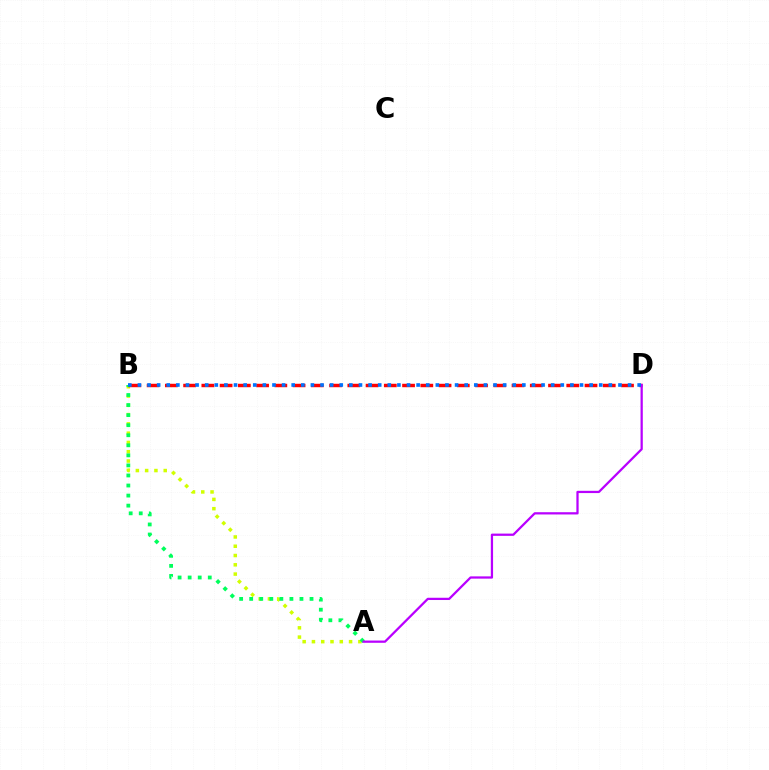{('A', 'B'): [{'color': '#d1ff00', 'line_style': 'dotted', 'thickness': 2.52}, {'color': '#00ff5c', 'line_style': 'dotted', 'thickness': 2.73}], ('B', 'D'): [{'color': '#ff0000', 'line_style': 'dashed', 'thickness': 2.48}, {'color': '#0074ff', 'line_style': 'dotted', 'thickness': 2.61}], ('A', 'D'): [{'color': '#b900ff', 'line_style': 'solid', 'thickness': 1.62}]}